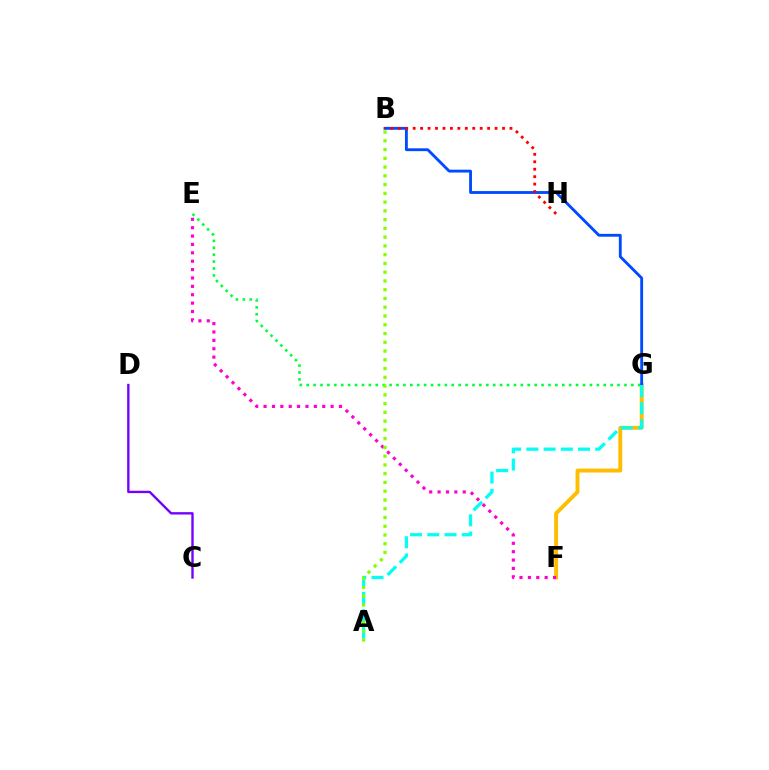{('F', 'G'): [{'color': '#ffbd00', 'line_style': 'solid', 'thickness': 2.8}], ('C', 'D'): [{'color': '#7200ff', 'line_style': 'solid', 'thickness': 1.7}], ('E', 'G'): [{'color': '#00ff39', 'line_style': 'dotted', 'thickness': 1.88}], ('B', 'G'): [{'color': '#004bff', 'line_style': 'solid', 'thickness': 2.05}], ('E', 'F'): [{'color': '#ff00cf', 'line_style': 'dotted', 'thickness': 2.28}], ('A', 'G'): [{'color': '#00fff6', 'line_style': 'dashed', 'thickness': 2.34}], ('B', 'H'): [{'color': '#ff0000', 'line_style': 'dotted', 'thickness': 2.02}], ('A', 'B'): [{'color': '#84ff00', 'line_style': 'dotted', 'thickness': 2.38}]}